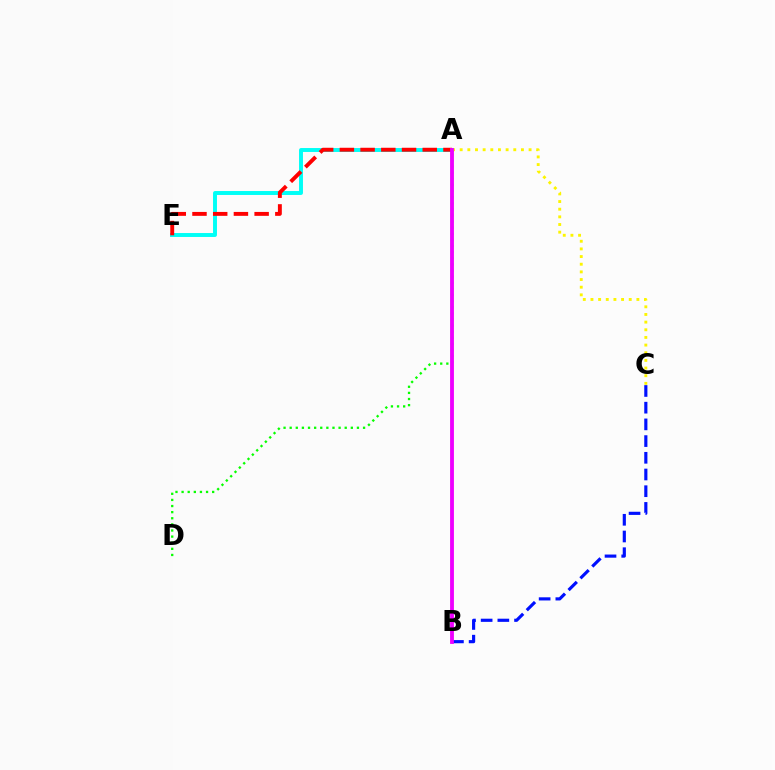{('A', 'E'): [{'color': '#00fff6', 'line_style': 'solid', 'thickness': 2.83}, {'color': '#ff0000', 'line_style': 'dashed', 'thickness': 2.81}], ('B', 'C'): [{'color': '#0010ff', 'line_style': 'dashed', 'thickness': 2.27}], ('A', 'D'): [{'color': '#08ff00', 'line_style': 'dotted', 'thickness': 1.66}], ('A', 'C'): [{'color': '#fcf500', 'line_style': 'dotted', 'thickness': 2.08}], ('A', 'B'): [{'color': '#ee00ff', 'line_style': 'solid', 'thickness': 2.76}]}